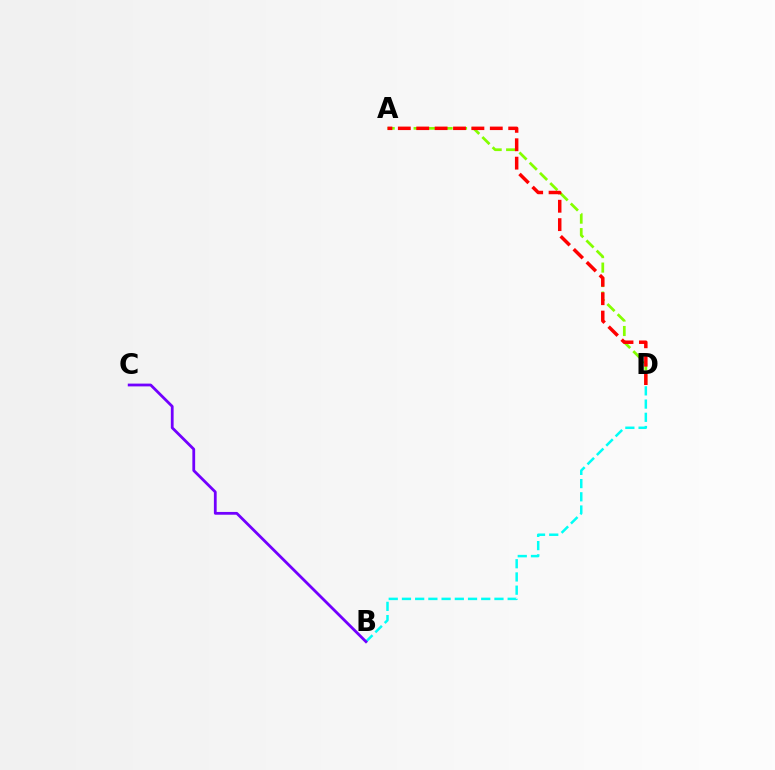{('A', 'D'): [{'color': '#84ff00', 'line_style': 'dashed', 'thickness': 1.97}, {'color': '#ff0000', 'line_style': 'dashed', 'thickness': 2.5}], ('B', 'D'): [{'color': '#00fff6', 'line_style': 'dashed', 'thickness': 1.8}], ('B', 'C'): [{'color': '#7200ff', 'line_style': 'solid', 'thickness': 2.0}]}